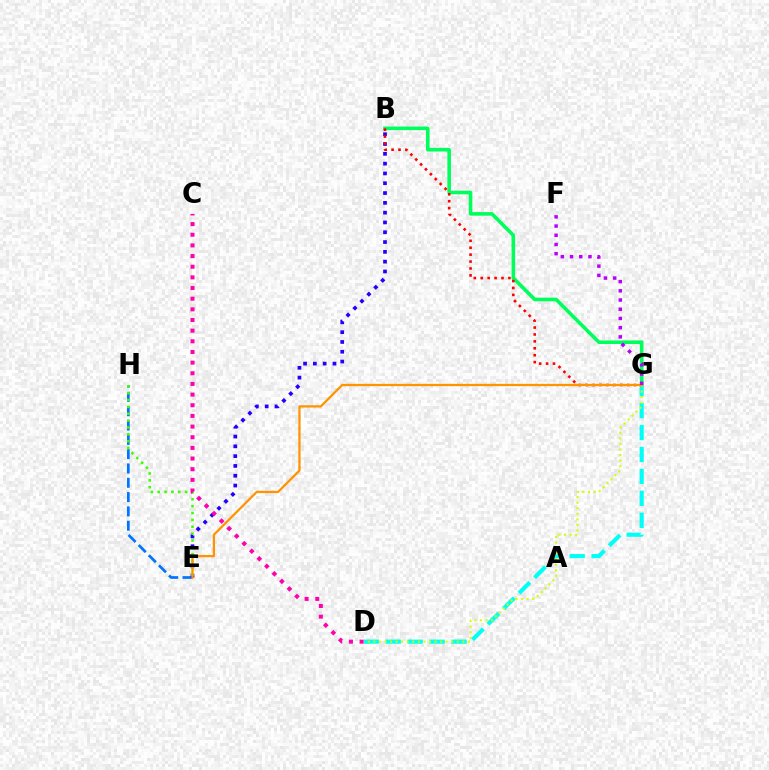{('D', 'G'): [{'color': '#00fff6', 'line_style': 'dashed', 'thickness': 2.98}, {'color': '#d1ff00', 'line_style': 'dotted', 'thickness': 1.51}], ('E', 'H'): [{'color': '#0074ff', 'line_style': 'dashed', 'thickness': 1.94}, {'color': '#3dff00', 'line_style': 'dotted', 'thickness': 1.86}], ('B', 'E'): [{'color': '#2500ff', 'line_style': 'dotted', 'thickness': 2.66}], ('B', 'G'): [{'color': '#00ff5c', 'line_style': 'solid', 'thickness': 2.58}, {'color': '#ff0000', 'line_style': 'dotted', 'thickness': 1.88}], ('E', 'G'): [{'color': '#ff9400', 'line_style': 'solid', 'thickness': 1.63}], ('F', 'G'): [{'color': '#b900ff', 'line_style': 'dotted', 'thickness': 2.5}], ('C', 'D'): [{'color': '#ff00ac', 'line_style': 'dotted', 'thickness': 2.9}]}